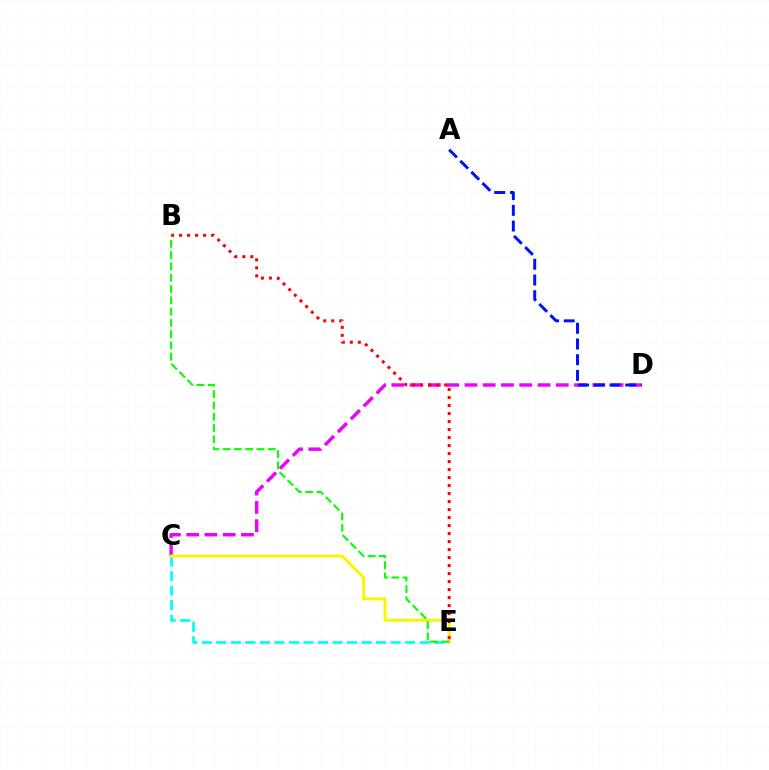{('C', 'E'): [{'color': '#00fff6', 'line_style': 'dashed', 'thickness': 1.97}, {'color': '#fcf500', 'line_style': 'solid', 'thickness': 2.13}], ('C', 'D'): [{'color': '#ee00ff', 'line_style': 'dashed', 'thickness': 2.48}], ('A', 'D'): [{'color': '#0010ff', 'line_style': 'dashed', 'thickness': 2.13}], ('B', 'E'): [{'color': '#ff0000', 'line_style': 'dotted', 'thickness': 2.17}, {'color': '#08ff00', 'line_style': 'dashed', 'thickness': 1.53}]}